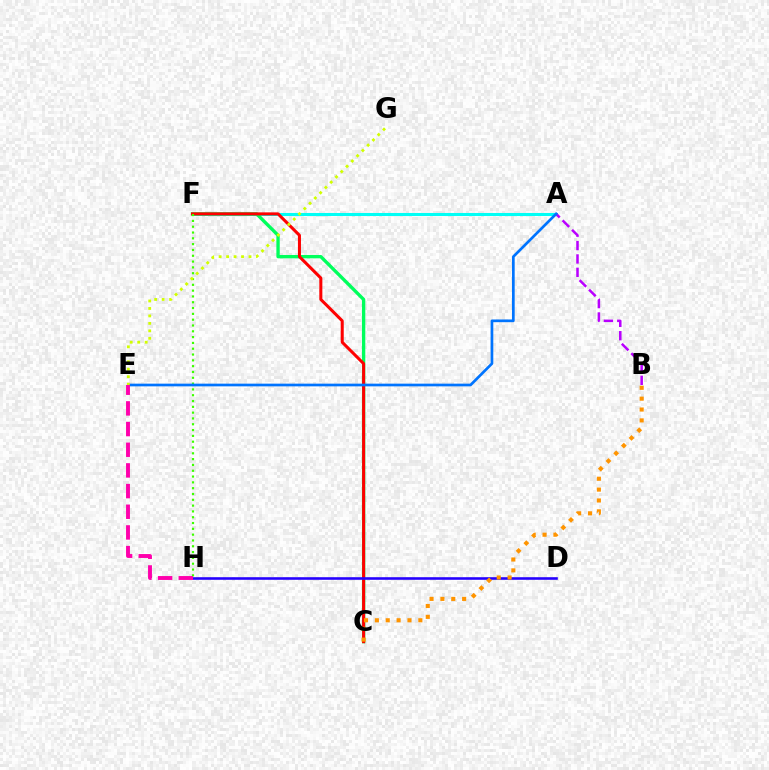{('A', 'F'): [{'color': '#00fff6', 'line_style': 'solid', 'thickness': 2.2}], ('C', 'F'): [{'color': '#00ff5c', 'line_style': 'solid', 'thickness': 2.41}, {'color': '#ff0000', 'line_style': 'solid', 'thickness': 2.18}], ('D', 'H'): [{'color': '#2500ff', 'line_style': 'solid', 'thickness': 1.86}], ('F', 'H'): [{'color': '#3dff00', 'line_style': 'dotted', 'thickness': 1.58}], ('B', 'C'): [{'color': '#ff9400', 'line_style': 'dotted', 'thickness': 2.95}], ('A', 'B'): [{'color': '#b900ff', 'line_style': 'dashed', 'thickness': 1.82}], ('A', 'E'): [{'color': '#0074ff', 'line_style': 'solid', 'thickness': 1.94}], ('E', 'G'): [{'color': '#d1ff00', 'line_style': 'dotted', 'thickness': 2.03}], ('E', 'H'): [{'color': '#ff00ac', 'line_style': 'dashed', 'thickness': 2.81}]}